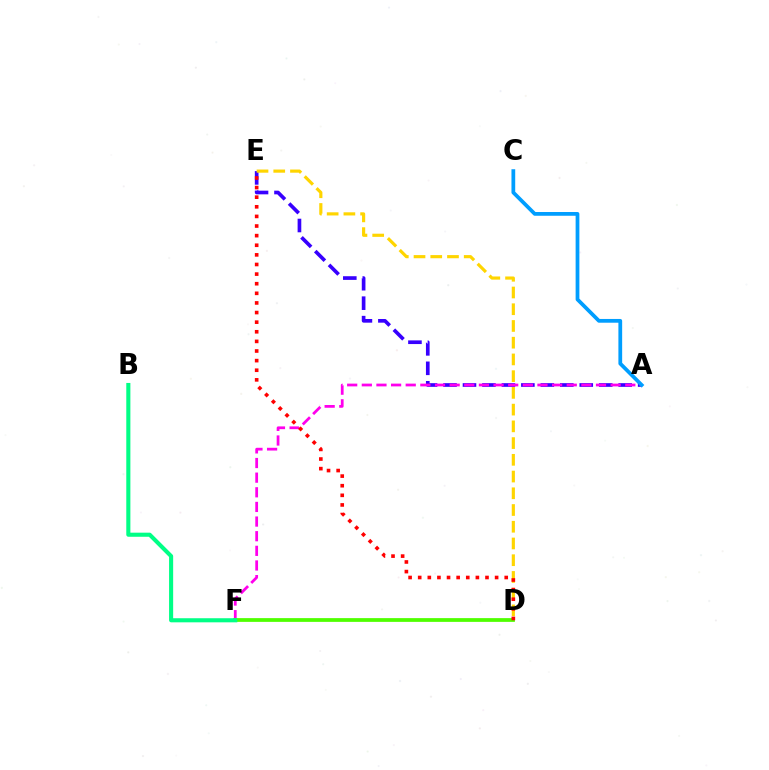{('A', 'E'): [{'color': '#3700ff', 'line_style': 'dashed', 'thickness': 2.64}], ('A', 'F'): [{'color': '#ff00ed', 'line_style': 'dashed', 'thickness': 1.99}], ('D', 'E'): [{'color': '#ffd500', 'line_style': 'dashed', 'thickness': 2.27}, {'color': '#ff0000', 'line_style': 'dotted', 'thickness': 2.61}], ('D', 'F'): [{'color': '#4fff00', 'line_style': 'solid', 'thickness': 2.71}], ('B', 'F'): [{'color': '#00ff86', 'line_style': 'solid', 'thickness': 2.95}], ('A', 'C'): [{'color': '#009eff', 'line_style': 'solid', 'thickness': 2.7}]}